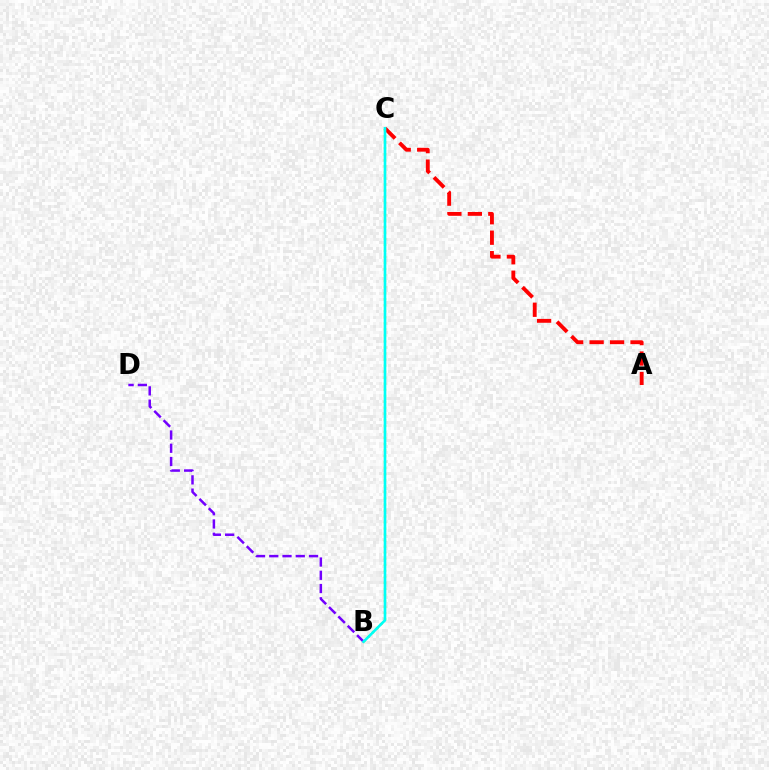{('B', 'C'): [{'color': '#84ff00', 'line_style': 'dotted', 'thickness': 1.64}, {'color': '#00fff6', 'line_style': 'solid', 'thickness': 1.89}], ('A', 'C'): [{'color': '#ff0000', 'line_style': 'dashed', 'thickness': 2.78}], ('B', 'D'): [{'color': '#7200ff', 'line_style': 'dashed', 'thickness': 1.8}]}